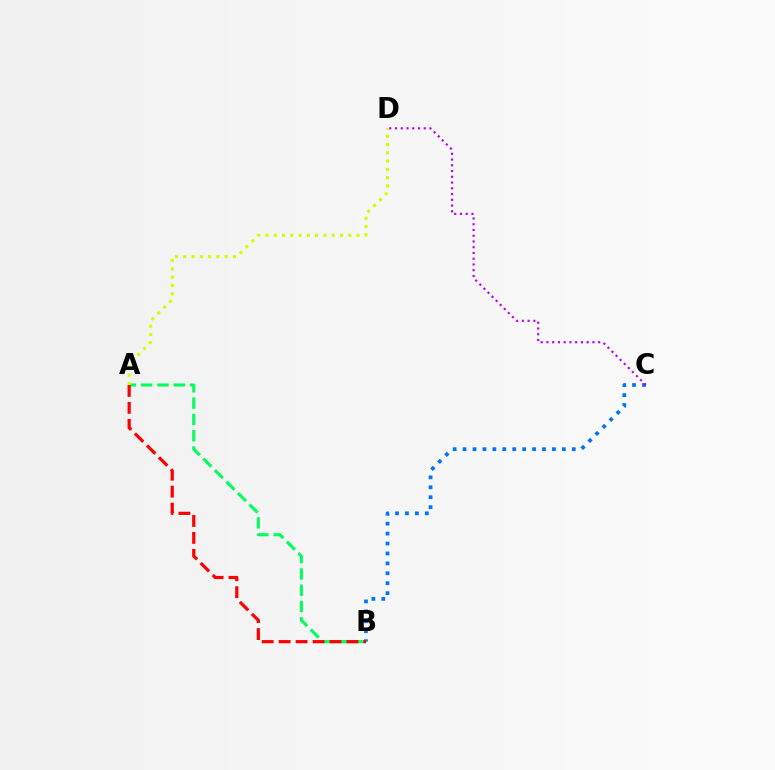{('B', 'C'): [{'color': '#0074ff', 'line_style': 'dotted', 'thickness': 2.7}], ('A', 'B'): [{'color': '#00ff5c', 'line_style': 'dashed', 'thickness': 2.21}, {'color': '#ff0000', 'line_style': 'dashed', 'thickness': 2.3}], ('A', 'D'): [{'color': '#d1ff00', 'line_style': 'dotted', 'thickness': 2.25}], ('C', 'D'): [{'color': '#b900ff', 'line_style': 'dotted', 'thickness': 1.56}]}